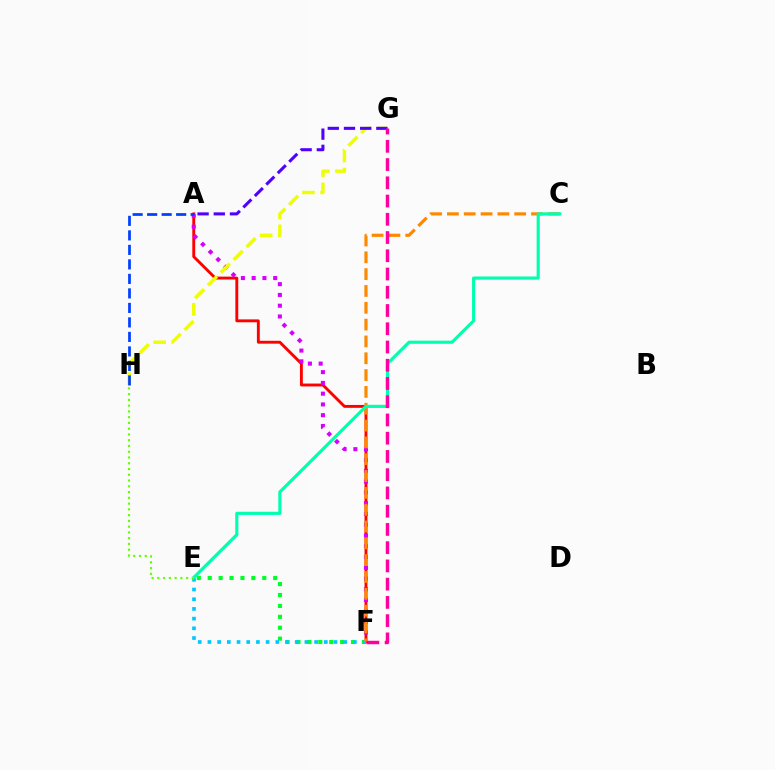{('E', 'F'): [{'color': '#00ff27', 'line_style': 'dotted', 'thickness': 2.96}, {'color': '#00c7ff', 'line_style': 'dotted', 'thickness': 2.64}], ('A', 'F'): [{'color': '#ff0000', 'line_style': 'solid', 'thickness': 2.08}, {'color': '#d600ff', 'line_style': 'dotted', 'thickness': 2.93}], ('G', 'H'): [{'color': '#eeff00', 'line_style': 'dashed', 'thickness': 2.46}], ('C', 'F'): [{'color': '#ff8800', 'line_style': 'dashed', 'thickness': 2.29}], ('A', 'H'): [{'color': '#003fff', 'line_style': 'dashed', 'thickness': 1.97}], ('C', 'E'): [{'color': '#00ffaf', 'line_style': 'solid', 'thickness': 2.26}], ('E', 'H'): [{'color': '#66ff00', 'line_style': 'dotted', 'thickness': 1.57}], ('A', 'G'): [{'color': '#4f00ff', 'line_style': 'dashed', 'thickness': 2.2}], ('F', 'G'): [{'color': '#ff00a0', 'line_style': 'dashed', 'thickness': 2.48}]}